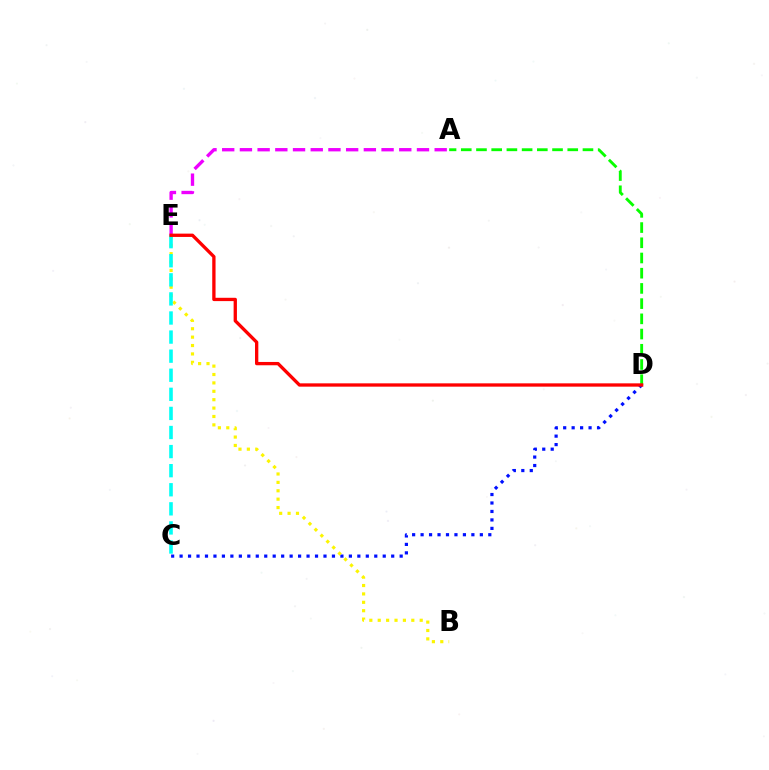{('C', 'D'): [{'color': '#0010ff', 'line_style': 'dotted', 'thickness': 2.3}], ('A', 'D'): [{'color': '#08ff00', 'line_style': 'dashed', 'thickness': 2.07}], ('B', 'E'): [{'color': '#fcf500', 'line_style': 'dotted', 'thickness': 2.28}], ('A', 'E'): [{'color': '#ee00ff', 'line_style': 'dashed', 'thickness': 2.41}], ('C', 'E'): [{'color': '#00fff6', 'line_style': 'dashed', 'thickness': 2.59}], ('D', 'E'): [{'color': '#ff0000', 'line_style': 'solid', 'thickness': 2.39}]}